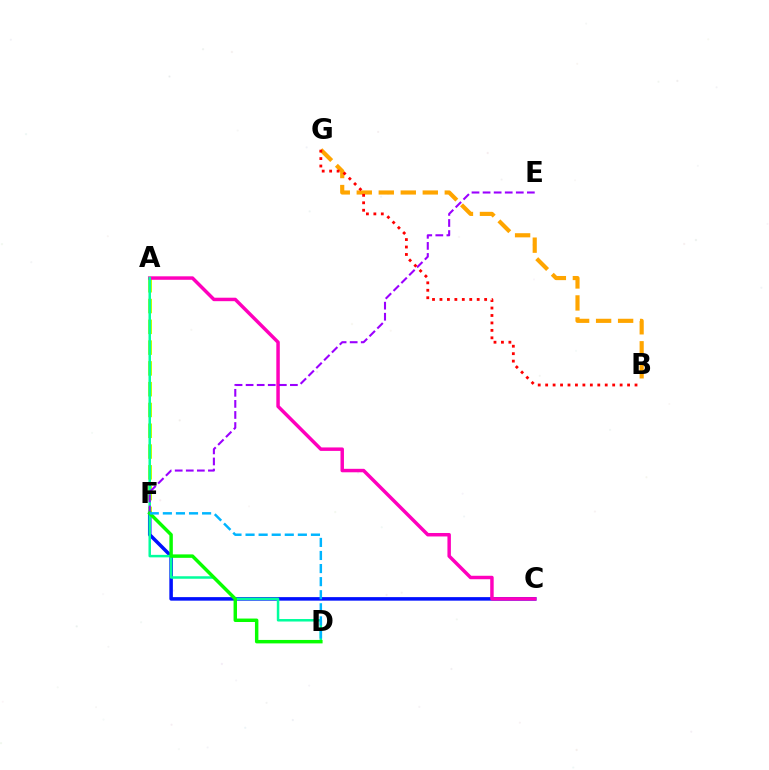{('A', 'F'): [{'color': '#b3ff00', 'line_style': 'dashed', 'thickness': 2.82}], ('C', 'F'): [{'color': '#0010ff', 'line_style': 'solid', 'thickness': 2.54}], ('A', 'C'): [{'color': '#ff00bd', 'line_style': 'solid', 'thickness': 2.5}], ('B', 'G'): [{'color': '#ffa500', 'line_style': 'dashed', 'thickness': 2.99}, {'color': '#ff0000', 'line_style': 'dotted', 'thickness': 2.02}], ('A', 'D'): [{'color': '#00ff9d', 'line_style': 'solid', 'thickness': 1.8}], ('E', 'F'): [{'color': '#9b00ff', 'line_style': 'dashed', 'thickness': 1.5}], ('D', 'F'): [{'color': '#08ff00', 'line_style': 'solid', 'thickness': 2.49}, {'color': '#00b5ff', 'line_style': 'dashed', 'thickness': 1.78}]}